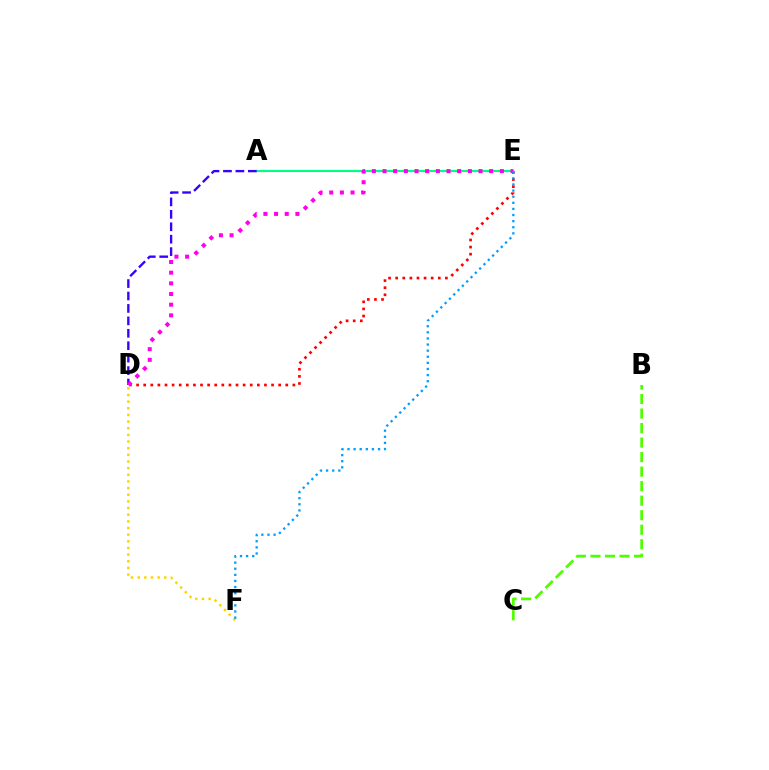{('D', 'E'): [{'color': '#ff0000', 'line_style': 'dotted', 'thickness': 1.93}, {'color': '#ff00ed', 'line_style': 'dotted', 'thickness': 2.9}], ('B', 'C'): [{'color': '#4fff00', 'line_style': 'dashed', 'thickness': 1.97}], ('A', 'E'): [{'color': '#00ff86', 'line_style': 'solid', 'thickness': 1.53}], ('A', 'D'): [{'color': '#3700ff', 'line_style': 'dashed', 'thickness': 1.69}], ('D', 'F'): [{'color': '#ffd500', 'line_style': 'dotted', 'thickness': 1.81}], ('E', 'F'): [{'color': '#009eff', 'line_style': 'dotted', 'thickness': 1.66}]}